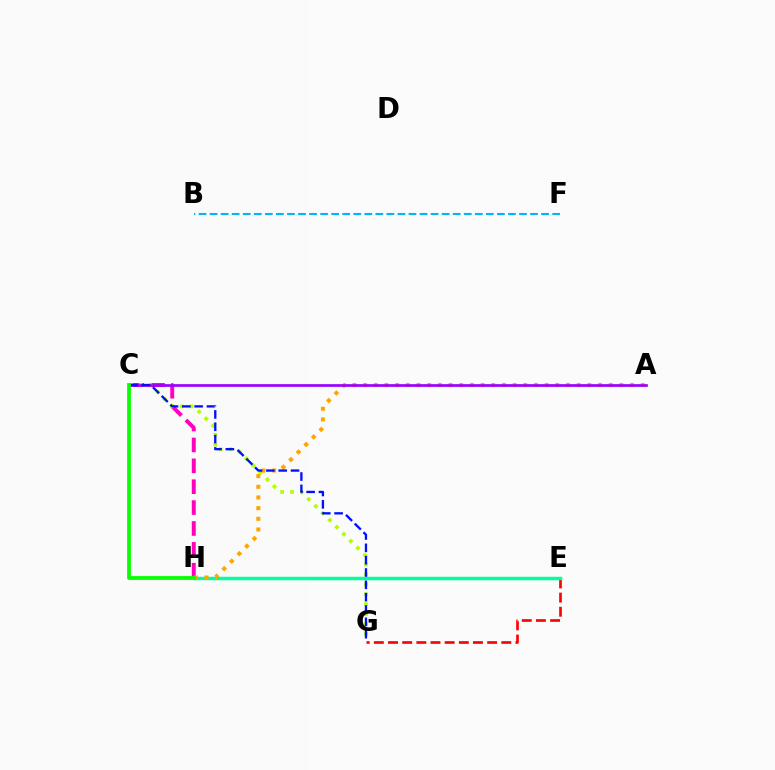{('E', 'G'): [{'color': '#ff0000', 'line_style': 'dashed', 'thickness': 1.92}], ('B', 'F'): [{'color': '#00b5ff', 'line_style': 'dashed', 'thickness': 1.5}], ('E', 'H'): [{'color': '#00ff9d', 'line_style': 'solid', 'thickness': 2.49}], ('C', 'H'): [{'color': '#ff00bd', 'line_style': 'dashed', 'thickness': 2.84}, {'color': '#08ff00', 'line_style': 'solid', 'thickness': 2.73}], ('C', 'G'): [{'color': '#b3ff00', 'line_style': 'dotted', 'thickness': 2.69}, {'color': '#0010ff', 'line_style': 'dashed', 'thickness': 1.68}], ('A', 'H'): [{'color': '#ffa500', 'line_style': 'dotted', 'thickness': 2.9}], ('A', 'C'): [{'color': '#9b00ff', 'line_style': 'solid', 'thickness': 1.95}]}